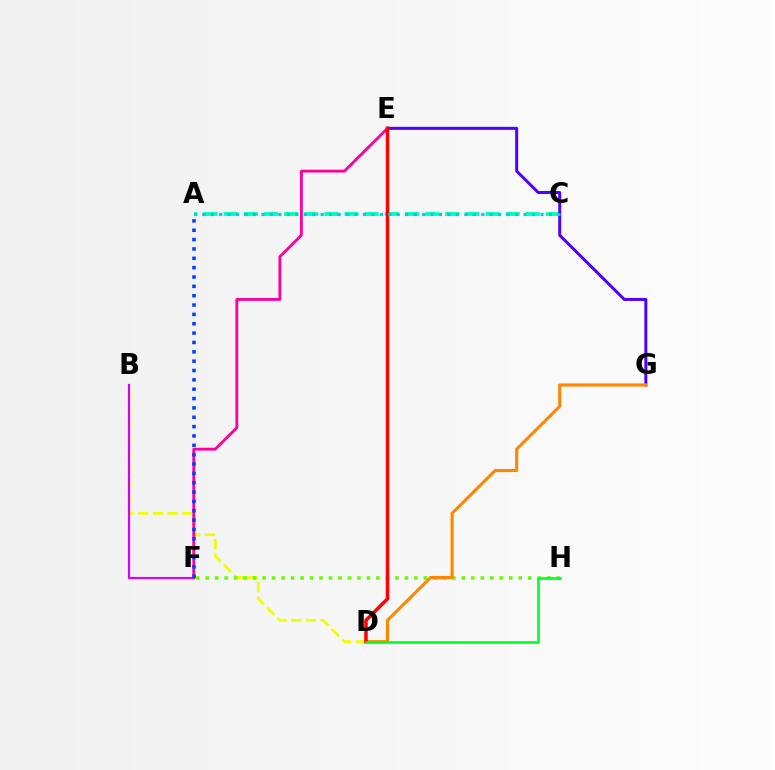{('B', 'D'): [{'color': '#eeff00', 'line_style': 'dashed', 'thickness': 1.99}], ('F', 'H'): [{'color': '#66ff00', 'line_style': 'dotted', 'thickness': 2.58}], ('A', 'C'): [{'color': '#00ffaf', 'line_style': 'dashed', 'thickness': 2.74}, {'color': '#00c7ff', 'line_style': 'dotted', 'thickness': 2.3}], ('B', 'F'): [{'color': '#d600ff', 'line_style': 'solid', 'thickness': 1.59}], ('E', 'G'): [{'color': '#4f00ff', 'line_style': 'solid', 'thickness': 2.15}], ('D', 'G'): [{'color': '#ff8800', 'line_style': 'solid', 'thickness': 2.26}], ('E', 'F'): [{'color': '#ff00a0', 'line_style': 'solid', 'thickness': 2.04}], ('D', 'E'): [{'color': '#ff0000', 'line_style': 'solid', 'thickness': 2.52}], ('D', 'H'): [{'color': '#00ff27', 'line_style': 'solid', 'thickness': 1.88}], ('A', 'F'): [{'color': '#003fff', 'line_style': 'dotted', 'thickness': 2.54}]}